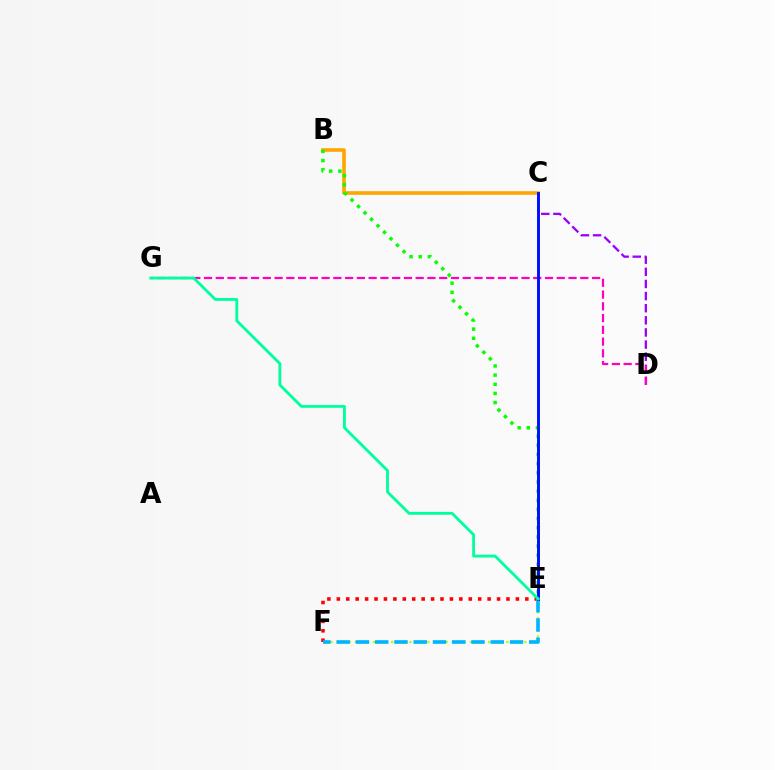{('E', 'F'): [{'color': '#ff0000', 'line_style': 'dotted', 'thickness': 2.56}, {'color': '#b3ff00', 'line_style': 'dotted', 'thickness': 1.64}, {'color': '#00b5ff', 'line_style': 'dashed', 'thickness': 2.62}], ('C', 'D'): [{'color': '#9b00ff', 'line_style': 'dashed', 'thickness': 1.65}], ('B', 'C'): [{'color': '#ffa500', 'line_style': 'solid', 'thickness': 2.6}], ('D', 'G'): [{'color': '#ff00bd', 'line_style': 'dashed', 'thickness': 1.6}], ('B', 'E'): [{'color': '#08ff00', 'line_style': 'dotted', 'thickness': 2.49}], ('C', 'E'): [{'color': '#0010ff', 'line_style': 'solid', 'thickness': 2.11}], ('E', 'G'): [{'color': '#00ff9d', 'line_style': 'solid', 'thickness': 2.04}]}